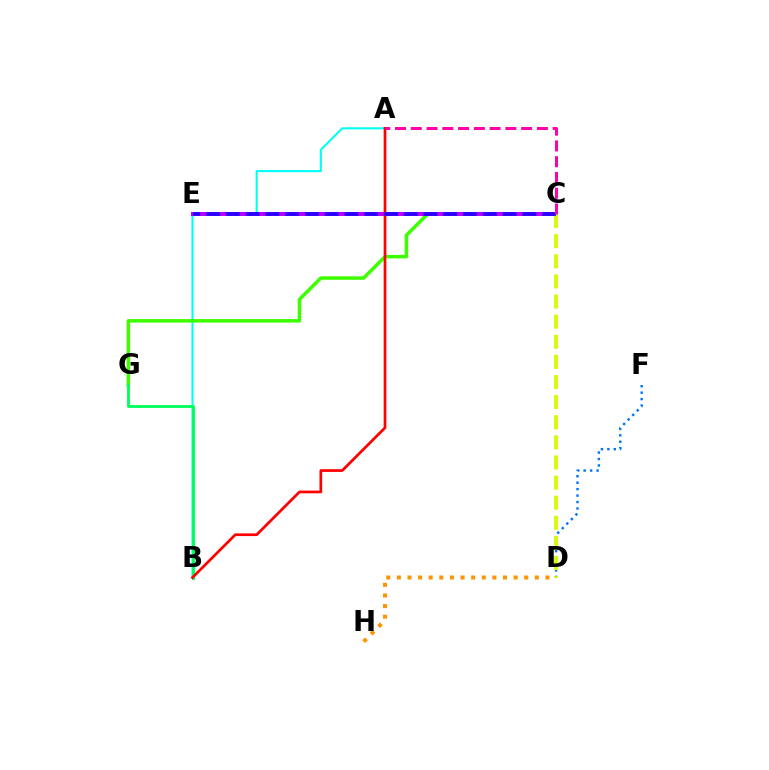{('A', 'B'): [{'color': '#00fff6', 'line_style': 'solid', 'thickness': 1.5}, {'color': '#ff0000', 'line_style': 'solid', 'thickness': 1.95}], ('D', 'H'): [{'color': '#ff9400', 'line_style': 'dotted', 'thickness': 2.88}], ('D', 'F'): [{'color': '#0074ff', 'line_style': 'dotted', 'thickness': 1.75}], ('C', 'G'): [{'color': '#3dff00', 'line_style': 'solid', 'thickness': 2.51}], ('C', 'E'): [{'color': '#b900ff', 'line_style': 'solid', 'thickness': 2.88}, {'color': '#2500ff', 'line_style': 'dashed', 'thickness': 2.69}], ('B', 'G'): [{'color': '#00ff5c', 'line_style': 'solid', 'thickness': 2.05}], ('C', 'D'): [{'color': '#d1ff00', 'line_style': 'dashed', 'thickness': 2.73}], ('A', 'C'): [{'color': '#ff00ac', 'line_style': 'dashed', 'thickness': 2.14}]}